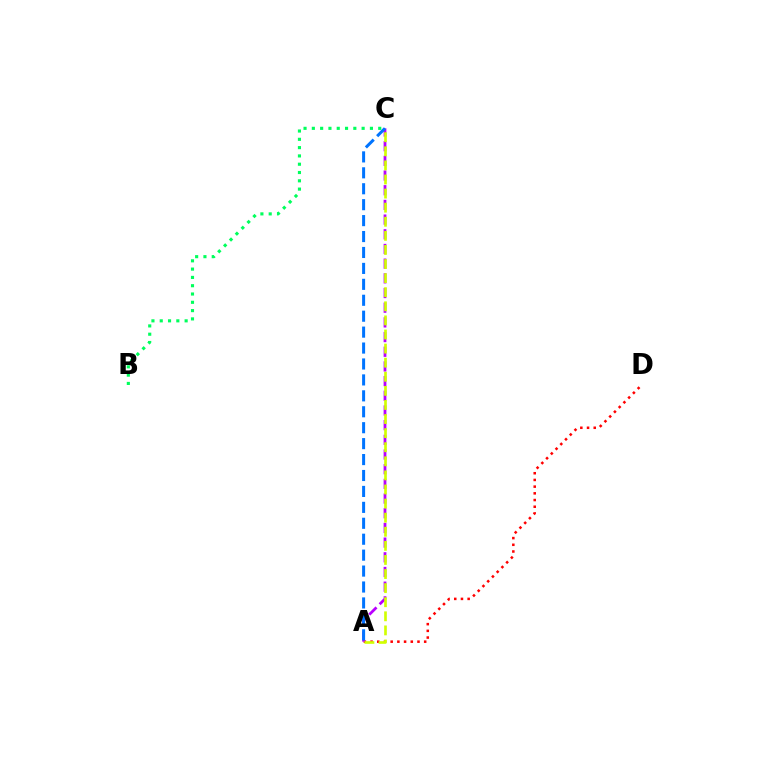{('A', 'D'): [{'color': '#ff0000', 'line_style': 'dotted', 'thickness': 1.82}], ('A', 'C'): [{'color': '#b900ff', 'line_style': 'dashed', 'thickness': 1.99}, {'color': '#0074ff', 'line_style': 'dashed', 'thickness': 2.16}, {'color': '#d1ff00', 'line_style': 'dashed', 'thickness': 1.91}], ('B', 'C'): [{'color': '#00ff5c', 'line_style': 'dotted', 'thickness': 2.25}]}